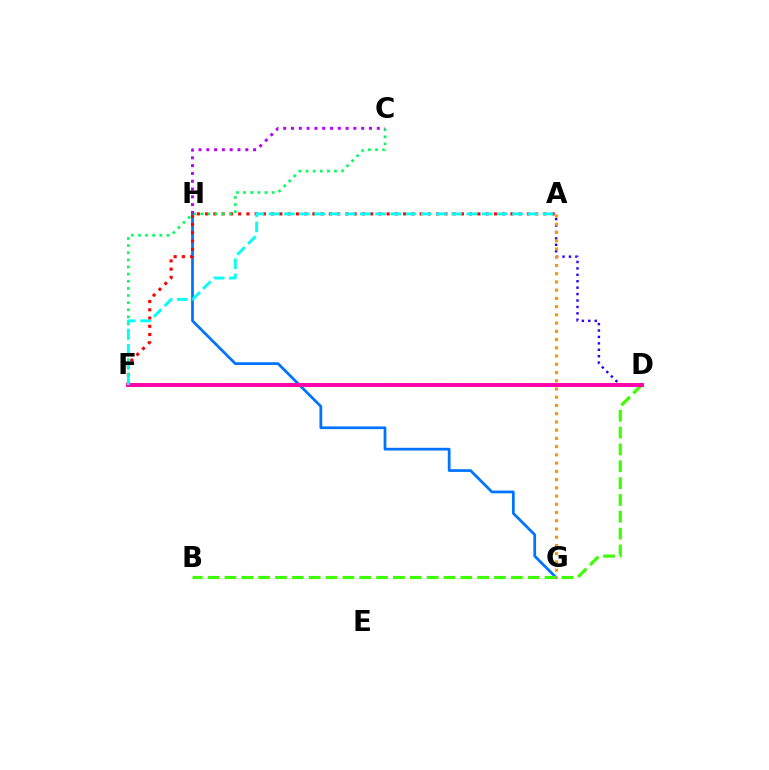{('A', 'D'): [{'color': '#2500ff', 'line_style': 'dotted', 'thickness': 1.75}], ('G', 'H'): [{'color': '#0074ff', 'line_style': 'solid', 'thickness': 1.98}], ('A', 'F'): [{'color': '#ff0000', 'line_style': 'dotted', 'thickness': 2.24}, {'color': '#00fff6', 'line_style': 'dashed', 'thickness': 2.07}], ('B', 'D'): [{'color': '#3dff00', 'line_style': 'dashed', 'thickness': 2.29}], ('A', 'G'): [{'color': '#ff9400', 'line_style': 'dotted', 'thickness': 2.24}], ('C', 'F'): [{'color': '#00ff5c', 'line_style': 'dotted', 'thickness': 1.94}], ('C', 'H'): [{'color': '#b900ff', 'line_style': 'dotted', 'thickness': 2.12}], ('D', 'F'): [{'color': '#d1ff00', 'line_style': 'dashed', 'thickness': 2.86}, {'color': '#ff00ac', 'line_style': 'solid', 'thickness': 2.82}]}